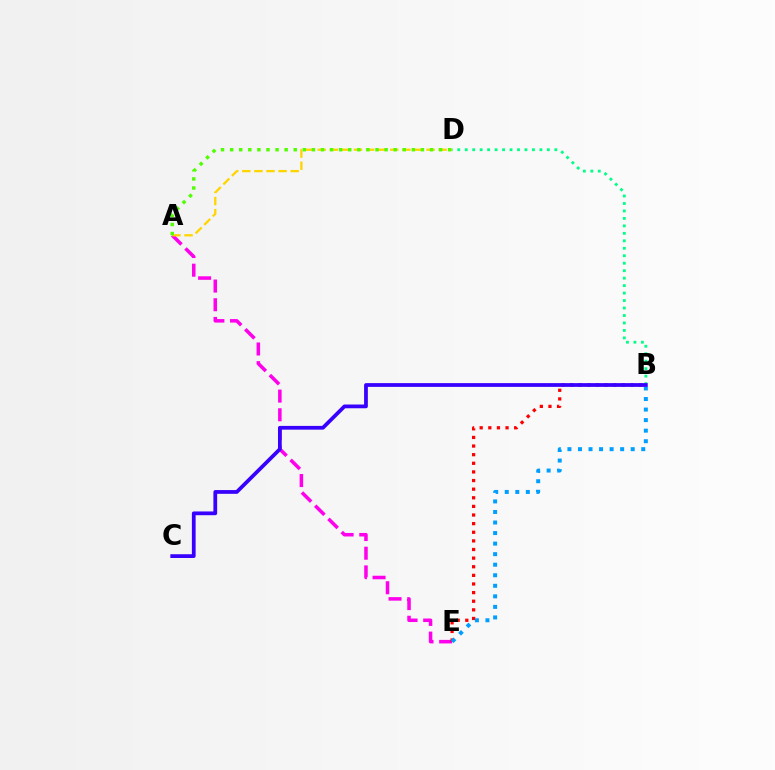{('B', 'D'): [{'color': '#00ff86', 'line_style': 'dotted', 'thickness': 2.03}], ('A', 'E'): [{'color': '#ff00ed', 'line_style': 'dashed', 'thickness': 2.54}], ('B', 'E'): [{'color': '#ff0000', 'line_style': 'dotted', 'thickness': 2.34}, {'color': '#009eff', 'line_style': 'dotted', 'thickness': 2.87}], ('B', 'C'): [{'color': '#3700ff', 'line_style': 'solid', 'thickness': 2.7}], ('A', 'D'): [{'color': '#ffd500', 'line_style': 'dashed', 'thickness': 1.64}, {'color': '#4fff00', 'line_style': 'dotted', 'thickness': 2.47}]}